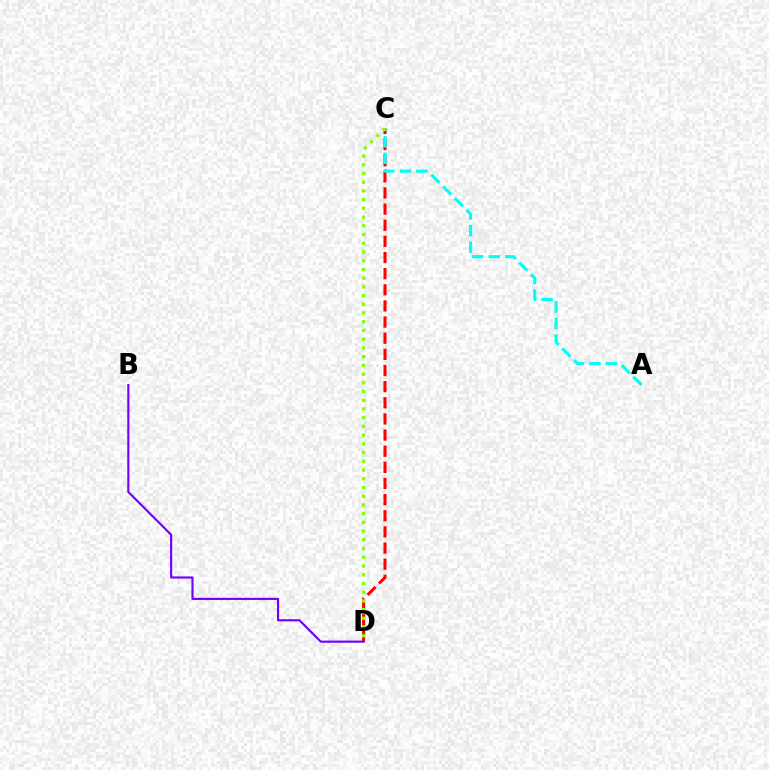{('C', 'D'): [{'color': '#ff0000', 'line_style': 'dashed', 'thickness': 2.19}, {'color': '#84ff00', 'line_style': 'dotted', 'thickness': 2.37}], ('A', 'C'): [{'color': '#00fff6', 'line_style': 'dashed', 'thickness': 2.25}], ('B', 'D'): [{'color': '#7200ff', 'line_style': 'solid', 'thickness': 1.55}]}